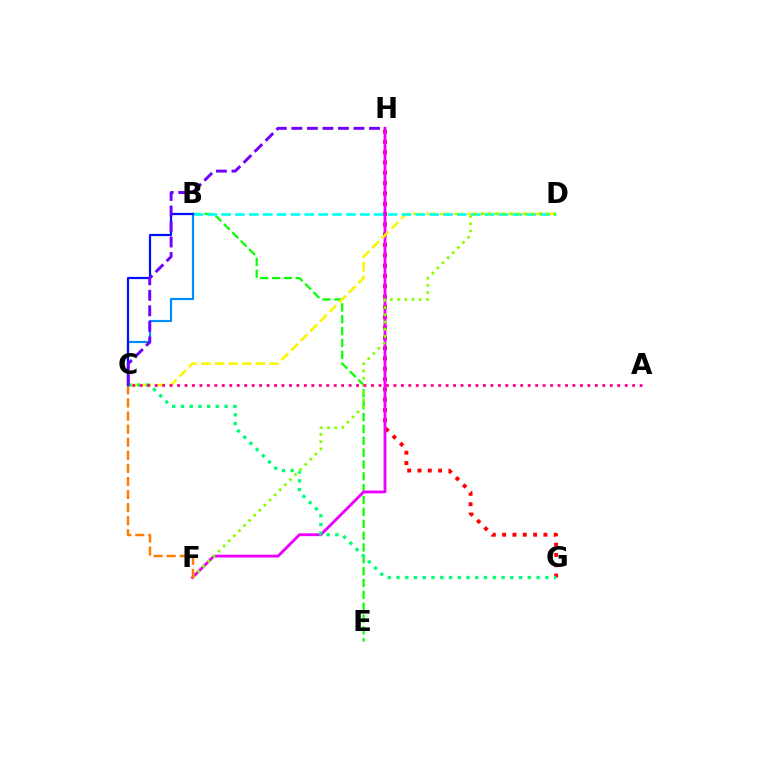{('G', 'H'): [{'color': '#ff0000', 'line_style': 'dotted', 'thickness': 2.8}], ('B', 'E'): [{'color': '#08ff00', 'line_style': 'dashed', 'thickness': 1.61}], ('F', 'H'): [{'color': '#ee00ff', 'line_style': 'solid', 'thickness': 2.04}], ('C', 'D'): [{'color': '#fcf500', 'line_style': 'dashed', 'thickness': 1.85}], ('B', 'D'): [{'color': '#00fff6', 'line_style': 'dashed', 'thickness': 1.88}], ('C', 'G'): [{'color': '#00ff74', 'line_style': 'dotted', 'thickness': 2.38}], ('D', 'F'): [{'color': '#84ff00', 'line_style': 'dotted', 'thickness': 1.96}], ('C', 'F'): [{'color': '#ff7c00', 'line_style': 'dashed', 'thickness': 1.78}], ('B', 'C'): [{'color': '#008cff', 'line_style': 'solid', 'thickness': 1.58}, {'color': '#0010ff', 'line_style': 'solid', 'thickness': 1.6}], ('C', 'H'): [{'color': '#7200ff', 'line_style': 'dashed', 'thickness': 2.11}], ('A', 'C'): [{'color': '#ff0094', 'line_style': 'dotted', 'thickness': 2.03}]}